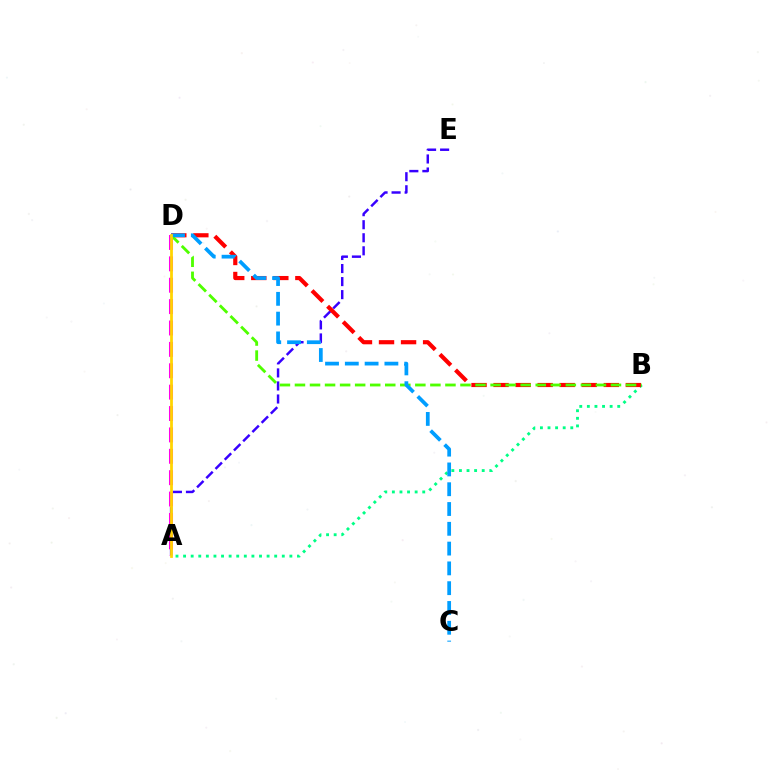{('A', 'E'): [{'color': '#3700ff', 'line_style': 'dashed', 'thickness': 1.77}], ('A', 'B'): [{'color': '#00ff86', 'line_style': 'dotted', 'thickness': 2.06}], ('B', 'D'): [{'color': '#ff0000', 'line_style': 'dashed', 'thickness': 2.99}, {'color': '#4fff00', 'line_style': 'dashed', 'thickness': 2.04}], ('A', 'D'): [{'color': '#ff00ed', 'line_style': 'dashed', 'thickness': 2.9}, {'color': '#ffd500', 'line_style': 'solid', 'thickness': 1.99}], ('C', 'D'): [{'color': '#009eff', 'line_style': 'dashed', 'thickness': 2.69}]}